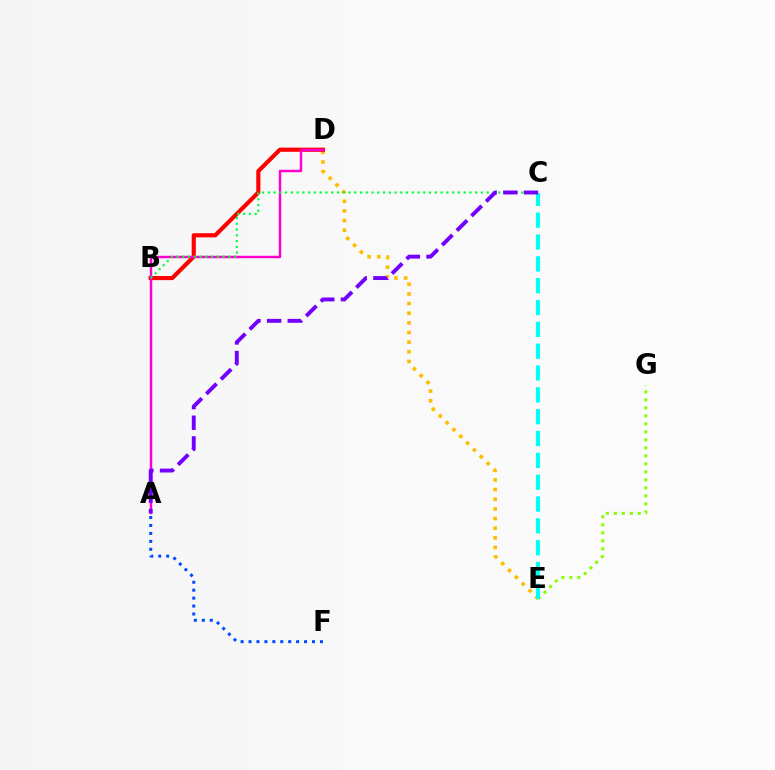{('E', 'G'): [{'color': '#84ff00', 'line_style': 'dotted', 'thickness': 2.17}], ('D', 'E'): [{'color': '#ffbd00', 'line_style': 'dotted', 'thickness': 2.62}], ('A', 'F'): [{'color': '#004bff', 'line_style': 'dotted', 'thickness': 2.16}], ('B', 'D'): [{'color': '#ff0000', 'line_style': 'solid', 'thickness': 2.98}], ('A', 'D'): [{'color': '#ff00cf', 'line_style': 'solid', 'thickness': 1.77}], ('C', 'E'): [{'color': '#00fff6', 'line_style': 'dashed', 'thickness': 2.97}], ('B', 'C'): [{'color': '#00ff39', 'line_style': 'dotted', 'thickness': 1.56}], ('A', 'C'): [{'color': '#7200ff', 'line_style': 'dashed', 'thickness': 2.81}]}